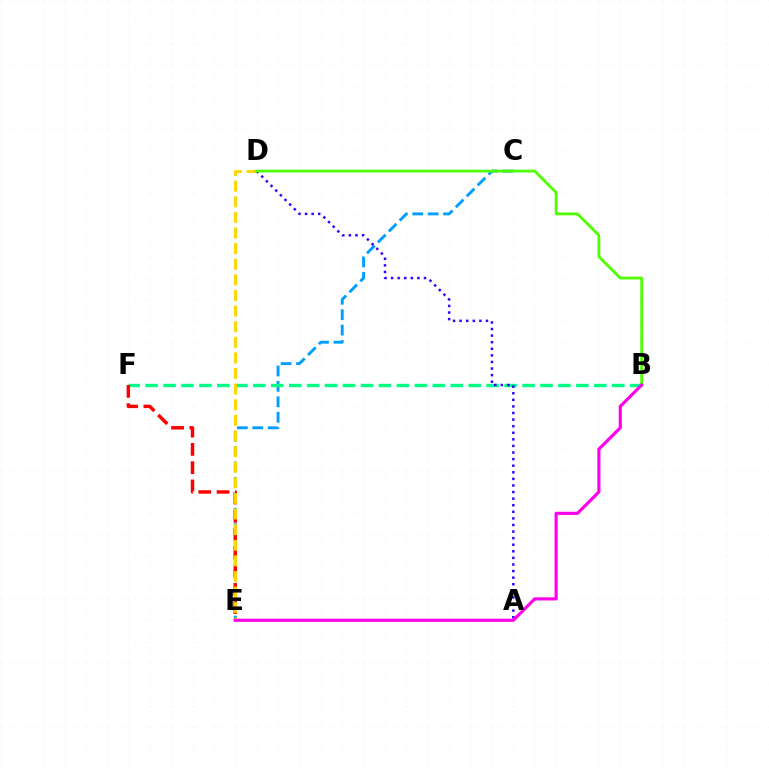{('C', 'E'): [{'color': '#009eff', 'line_style': 'dashed', 'thickness': 2.09}], ('B', 'F'): [{'color': '#00ff86', 'line_style': 'dashed', 'thickness': 2.44}], ('E', 'F'): [{'color': '#ff0000', 'line_style': 'dashed', 'thickness': 2.48}], ('D', 'E'): [{'color': '#ffd500', 'line_style': 'dashed', 'thickness': 2.12}], ('A', 'D'): [{'color': '#3700ff', 'line_style': 'dotted', 'thickness': 1.79}], ('B', 'D'): [{'color': '#4fff00', 'line_style': 'solid', 'thickness': 2.01}], ('B', 'E'): [{'color': '#ff00ed', 'line_style': 'solid', 'thickness': 2.26}]}